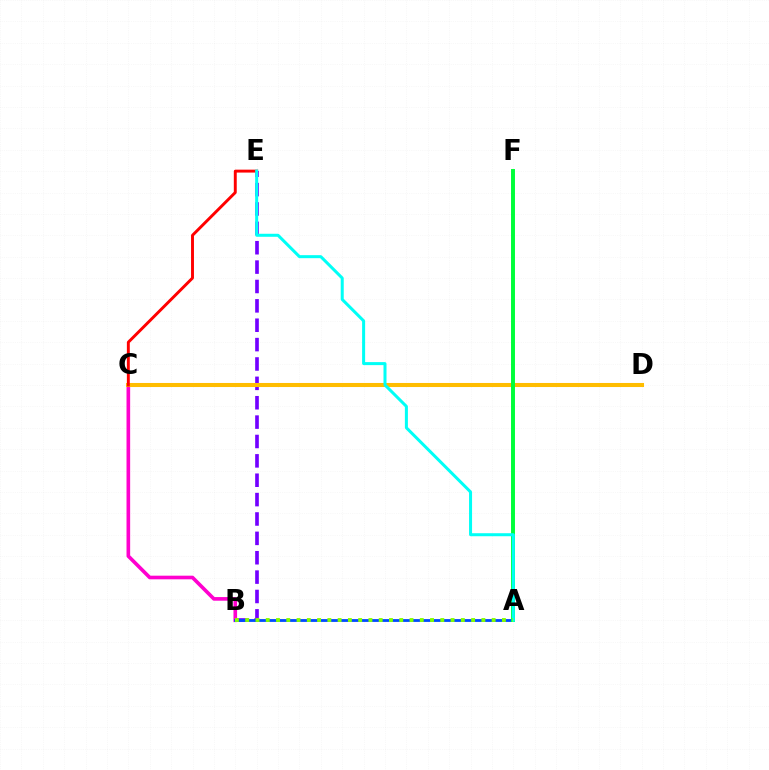{('B', 'E'): [{'color': '#7200ff', 'line_style': 'dashed', 'thickness': 2.63}], ('B', 'C'): [{'color': '#ff00cf', 'line_style': 'solid', 'thickness': 2.62}], ('A', 'B'): [{'color': '#004bff', 'line_style': 'solid', 'thickness': 2.02}, {'color': '#84ff00', 'line_style': 'dotted', 'thickness': 2.79}], ('C', 'D'): [{'color': '#ffbd00', 'line_style': 'solid', 'thickness': 2.92}], ('A', 'F'): [{'color': '#00ff39', 'line_style': 'solid', 'thickness': 2.84}], ('C', 'E'): [{'color': '#ff0000', 'line_style': 'solid', 'thickness': 2.1}], ('A', 'E'): [{'color': '#00fff6', 'line_style': 'solid', 'thickness': 2.17}]}